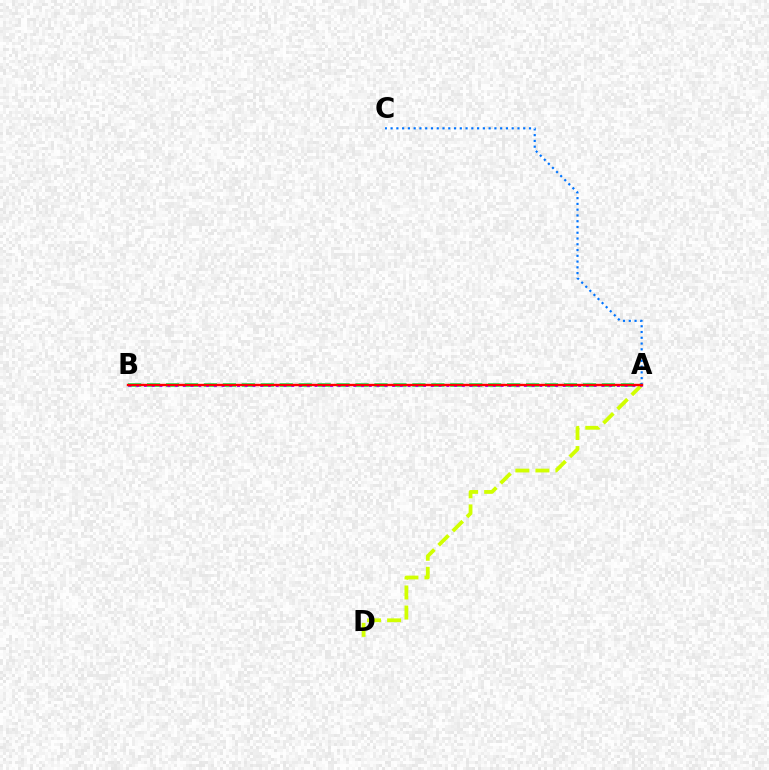{('A', 'B'): [{'color': '#00ff5c', 'line_style': 'dashed', 'thickness': 2.57}, {'color': '#b900ff', 'line_style': 'dotted', 'thickness': 2.11}, {'color': '#ff0000', 'line_style': 'solid', 'thickness': 1.7}], ('A', 'D'): [{'color': '#d1ff00', 'line_style': 'dashed', 'thickness': 2.72}], ('A', 'C'): [{'color': '#0074ff', 'line_style': 'dotted', 'thickness': 1.57}]}